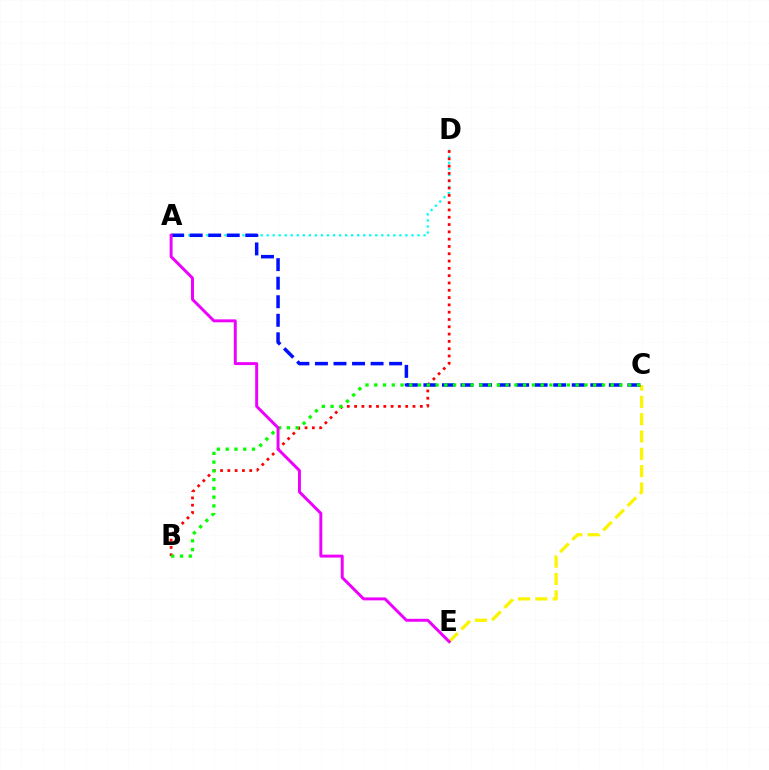{('A', 'D'): [{'color': '#00fff6', 'line_style': 'dotted', 'thickness': 1.64}], ('B', 'D'): [{'color': '#ff0000', 'line_style': 'dotted', 'thickness': 1.98}], ('C', 'E'): [{'color': '#fcf500', 'line_style': 'dashed', 'thickness': 2.35}], ('A', 'C'): [{'color': '#0010ff', 'line_style': 'dashed', 'thickness': 2.52}], ('B', 'C'): [{'color': '#08ff00', 'line_style': 'dotted', 'thickness': 2.38}], ('A', 'E'): [{'color': '#ee00ff', 'line_style': 'solid', 'thickness': 2.13}]}